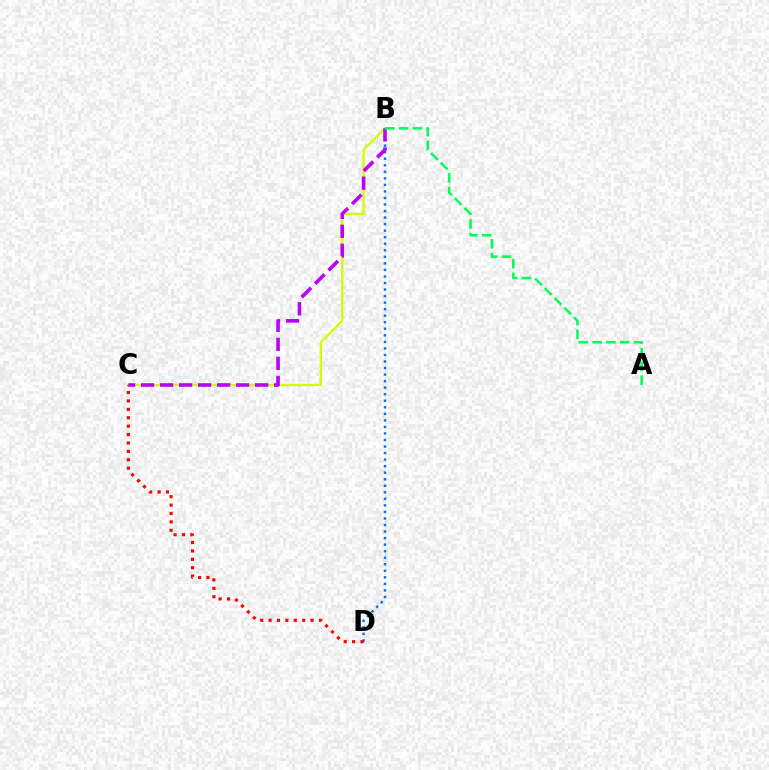{('B', 'D'): [{'color': '#0074ff', 'line_style': 'dotted', 'thickness': 1.78}], ('B', 'C'): [{'color': '#d1ff00', 'line_style': 'solid', 'thickness': 1.67}, {'color': '#b900ff', 'line_style': 'dashed', 'thickness': 2.58}], ('A', 'B'): [{'color': '#00ff5c', 'line_style': 'dashed', 'thickness': 1.87}], ('C', 'D'): [{'color': '#ff0000', 'line_style': 'dotted', 'thickness': 2.28}]}